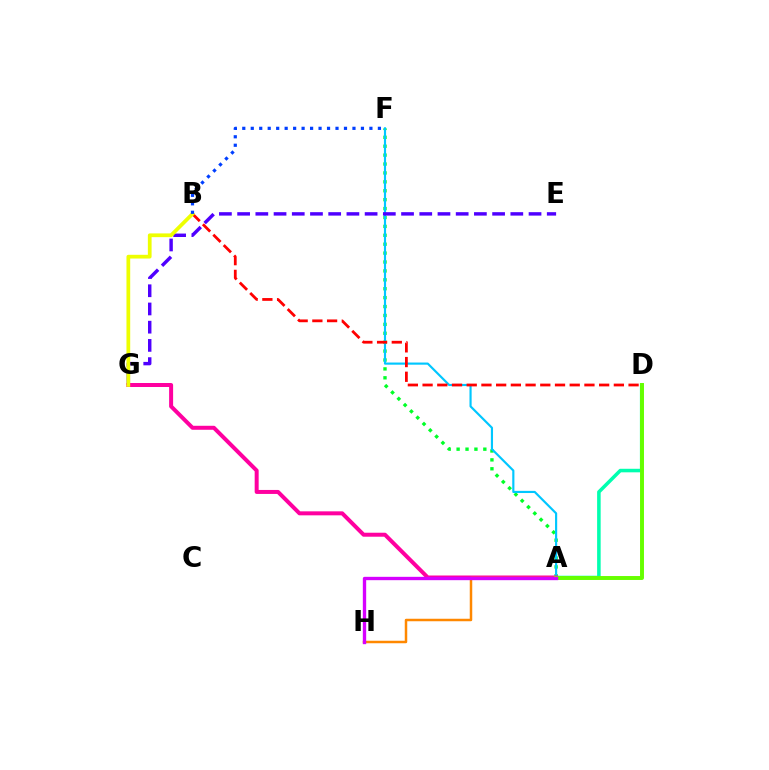{('A', 'F'): [{'color': '#00ff27', 'line_style': 'dotted', 'thickness': 2.42}, {'color': '#00c7ff', 'line_style': 'solid', 'thickness': 1.55}], ('A', 'D'): [{'color': '#00ffaf', 'line_style': 'solid', 'thickness': 2.55}, {'color': '#66ff00', 'line_style': 'solid', 'thickness': 2.84}], ('E', 'G'): [{'color': '#4f00ff', 'line_style': 'dashed', 'thickness': 2.47}], ('B', 'D'): [{'color': '#ff0000', 'line_style': 'dashed', 'thickness': 2.0}], ('A', 'G'): [{'color': '#ff00a0', 'line_style': 'solid', 'thickness': 2.87}], ('B', 'G'): [{'color': '#eeff00', 'line_style': 'solid', 'thickness': 2.69}], ('A', 'H'): [{'color': '#ff8800', 'line_style': 'solid', 'thickness': 1.8}, {'color': '#d600ff', 'line_style': 'solid', 'thickness': 2.41}], ('B', 'F'): [{'color': '#003fff', 'line_style': 'dotted', 'thickness': 2.3}]}